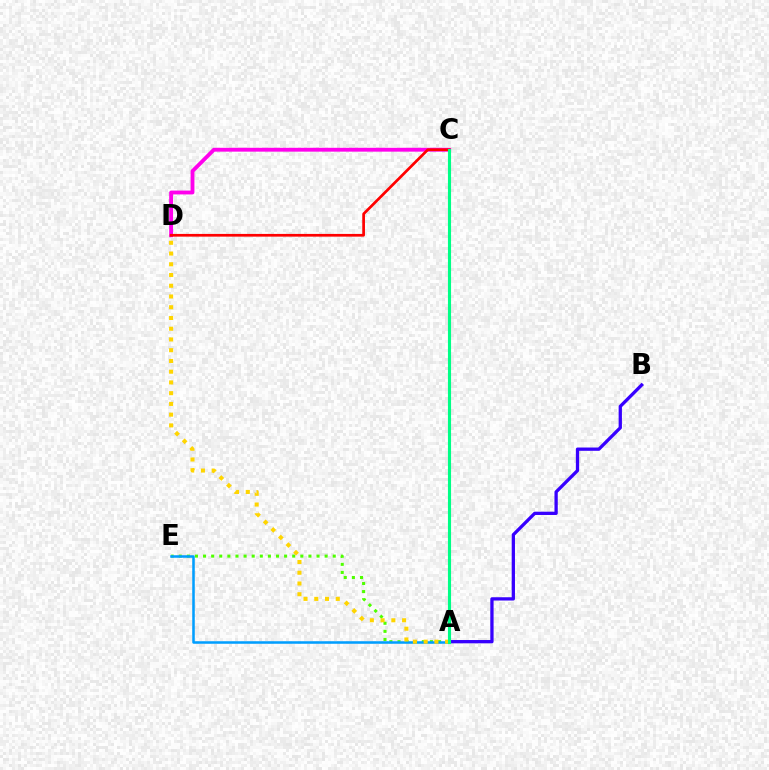{('A', 'E'): [{'color': '#4fff00', 'line_style': 'dotted', 'thickness': 2.2}, {'color': '#009eff', 'line_style': 'solid', 'thickness': 1.82}], ('A', 'B'): [{'color': '#3700ff', 'line_style': 'solid', 'thickness': 2.37}], ('C', 'D'): [{'color': '#ff00ed', 'line_style': 'solid', 'thickness': 2.77}, {'color': '#ff0000', 'line_style': 'solid', 'thickness': 1.95}], ('A', 'D'): [{'color': '#ffd500', 'line_style': 'dotted', 'thickness': 2.92}], ('A', 'C'): [{'color': '#00ff86', 'line_style': 'solid', 'thickness': 2.24}]}